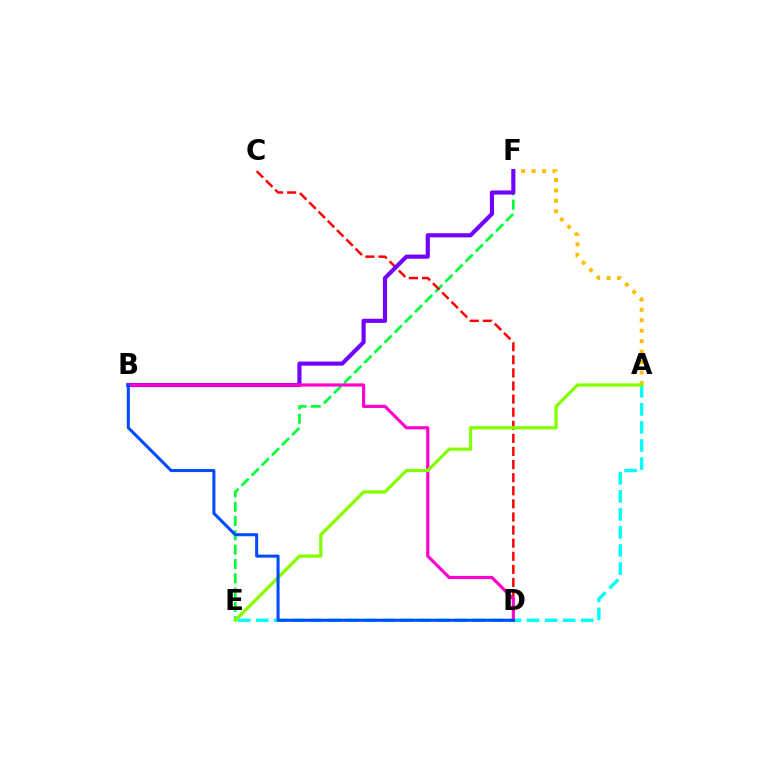{('E', 'F'): [{'color': '#00ff39', 'line_style': 'dashed', 'thickness': 1.95}], ('C', 'D'): [{'color': '#ff0000', 'line_style': 'dashed', 'thickness': 1.78}], ('A', 'F'): [{'color': '#ffbd00', 'line_style': 'dotted', 'thickness': 2.84}], ('B', 'F'): [{'color': '#7200ff', 'line_style': 'solid', 'thickness': 2.98}], ('A', 'E'): [{'color': '#00fff6', 'line_style': 'dashed', 'thickness': 2.45}, {'color': '#84ff00', 'line_style': 'solid', 'thickness': 2.33}], ('B', 'D'): [{'color': '#ff00cf', 'line_style': 'solid', 'thickness': 2.28}, {'color': '#004bff', 'line_style': 'solid', 'thickness': 2.19}]}